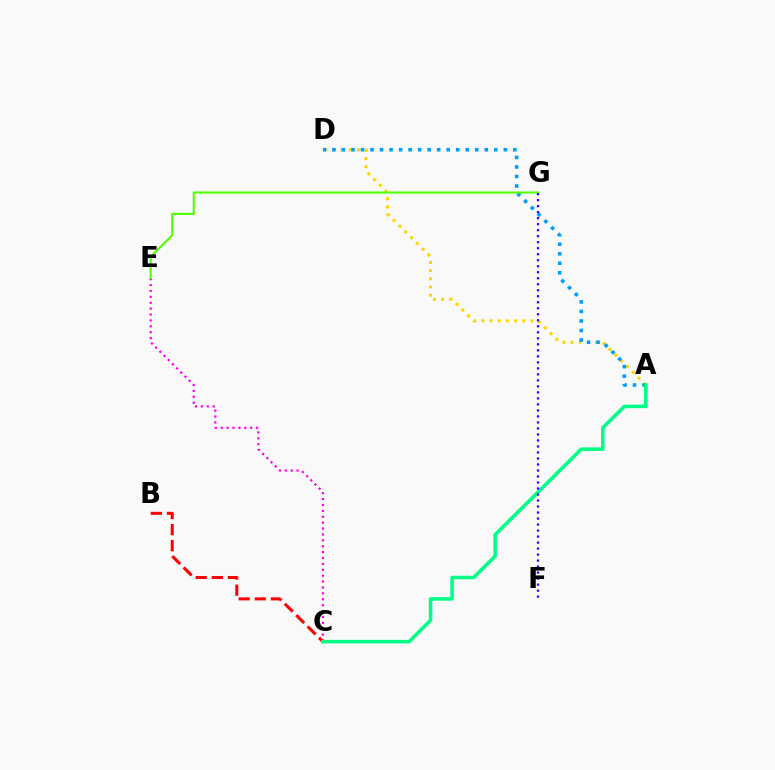{('A', 'D'): [{'color': '#ffd500', 'line_style': 'dotted', 'thickness': 2.22}, {'color': '#009eff', 'line_style': 'dotted', 'thickness': 2.59}], ('C', 'E'): [{'color': '#ff00ed', 'line_style': 'dotted', 'thickness': 1.6}], ('B', 'C'): [{'color': '#ff0000', 'line_style': 'dashed', 'thickness': 2.19}], ('E', 'G'): [{'color': '#4fff00', 'line_style': 'solid', 'thickness': 1.5}], ('A', 'C'): [{'color': '#00ff86', 'line_style': 'solid', 'thickness': 2.56}], ('F', 'G'): [{'color': '#3700ff', 'line_style': 'dotted', 'thickness': 1.63}]}